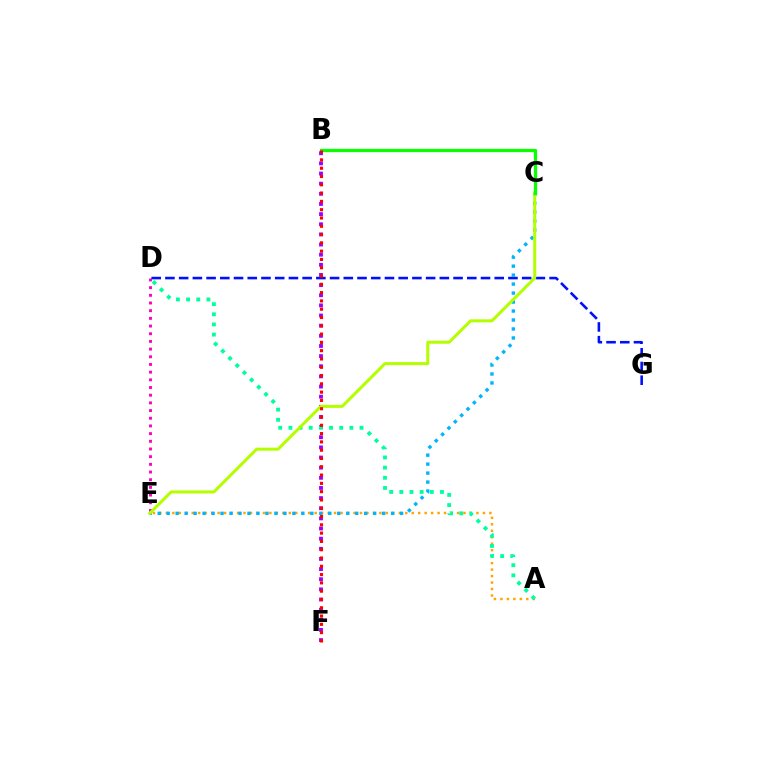{('B', 'F'): [{'color': '#9b00ff', 'line_style': 'dotted', 'thickness': 2.76}, {'color': '#ff0000', 'line_style': 'dotted', 'thickness': 2.25}], ('A', 'E'): [{'color': '#ffa500', 'line_style': 'dotted', 'thickness': 1.76}], ('A', 'D'): [{'color': '#00ff9d', 'line_style': 'dotted', 'thickness': 2.76}], ('D', 'E'): [{'color': '#ff00bd', 'line_style': 'dotted', 'thickness': 2.09}], ('D', 'G'): [{'color': '#0010ff', 'line_style': 'dashed', 'thickness': 1.86}], ('C', 'E'): [{'color': '#00b5ff', 'line_style': 'dotted', 'thickness': 2.44}, {'color': '#b3ff00', 'line_style': 'solid', 'thickness': 2.16}], ('B', 'C'): [{'color': '#08ff00', 'line_style': 'solid', 'thickness': 2.33}]}